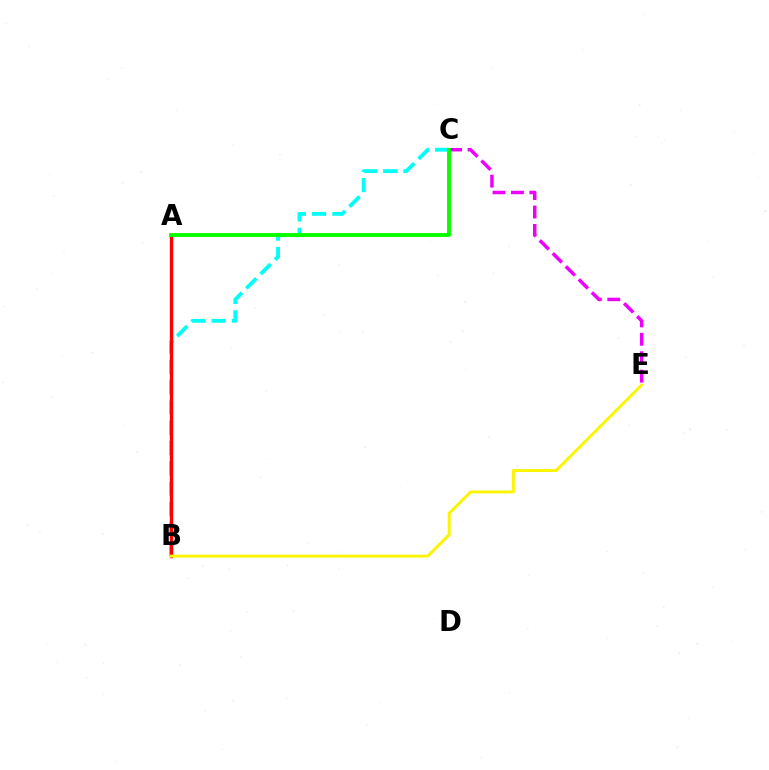{('A', 'B'): [{'color': '#0010ff', 'line_style': 'solid', 'thickness': 2.18}, {'color': '#ff0000', 'line_style': 'solid', 'thickness': 2.41}], ('C', 'E'): [{'color': '#ee00ff', 'line_style': 'dashed', 'thickness': 2.5}], ('B', 'C'): [{'color': '#00fff6', 'line_style': 'dashed', 'thickness': 2.75}], ('A', 'C'): [{'color': '#08ff00', 'line_style': 'solid', 'thickness': 2.79}], ('B', 'E'): [{'color': '#fcf500', 'line_style': 'solid', 'thickness': 2.13}]}